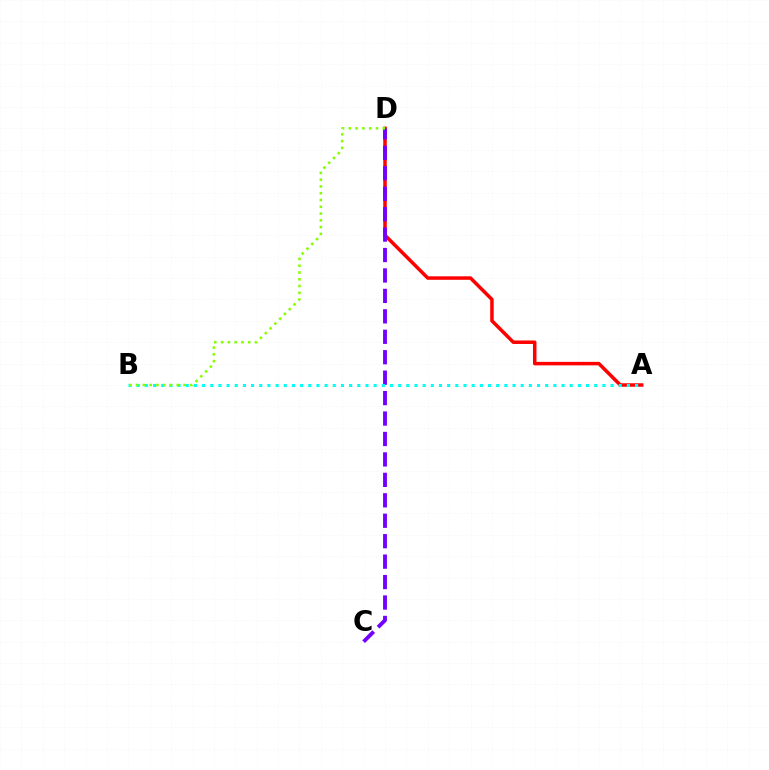{('A', 'D'): [{'color': '#ff0000', 'line_style': 'solid', 'thickness': 2.52}], ('C', 'D'): [{'color': '#7200ff', 'line_style': 'dashed', 'thickness': 2.78}], ('A', 'B'): [{'color': '#00fff6', 'line_style': 'dotted', 'thickness': 2.22}], ('B', 'D'): [{'color': '#84ff00', 'line_style': 'dotted', 'thickness': 1.84}]}